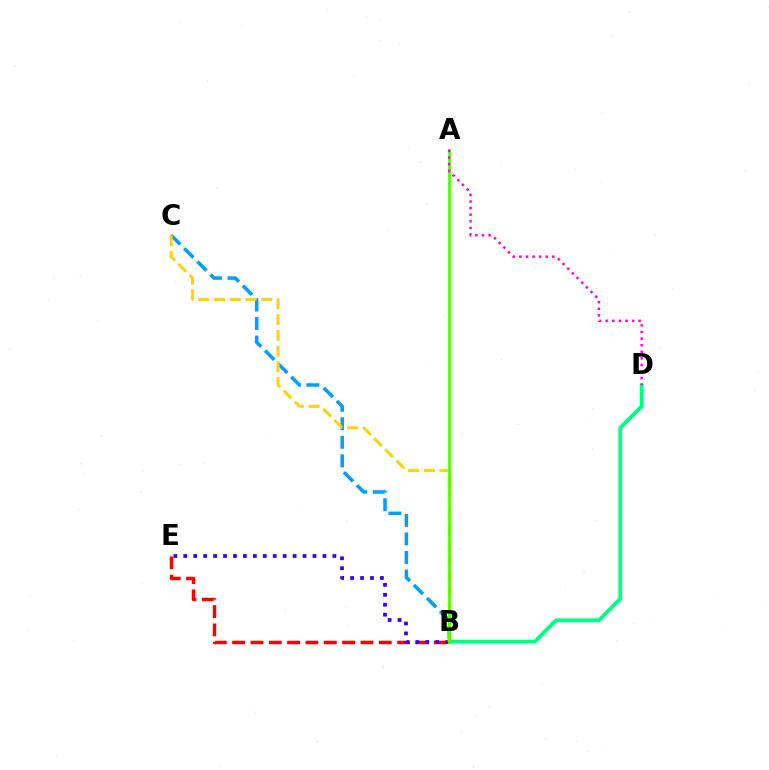{('B', 'E'): [{'color': '#ff0000', 'line_style': 'dashed', 'thickness': 2.49}, {'color': '#3700ff', 'line_style': 'dotted', 'thickness': 2.7}], ('B', 'D'): [{'color': '#00ff86', 'line_style': 'solid', 'thickness': 2.75}], ('B', 'C'): [{'color': '#009eff', 'line_style': 'dashed', 'thickness': 2.52}, {'color': '#ffd500', 'line_style': 'dashed', 'thickness': 2.14}], ('A', 'B'): [{'color': '#4fff00', 'line_style': 'solid', 'thickness': 1.97}], ('A', 'D'): [{'color': '#ff00ed', 'line_style': 'dotted', 'thickness': 1.79}]}